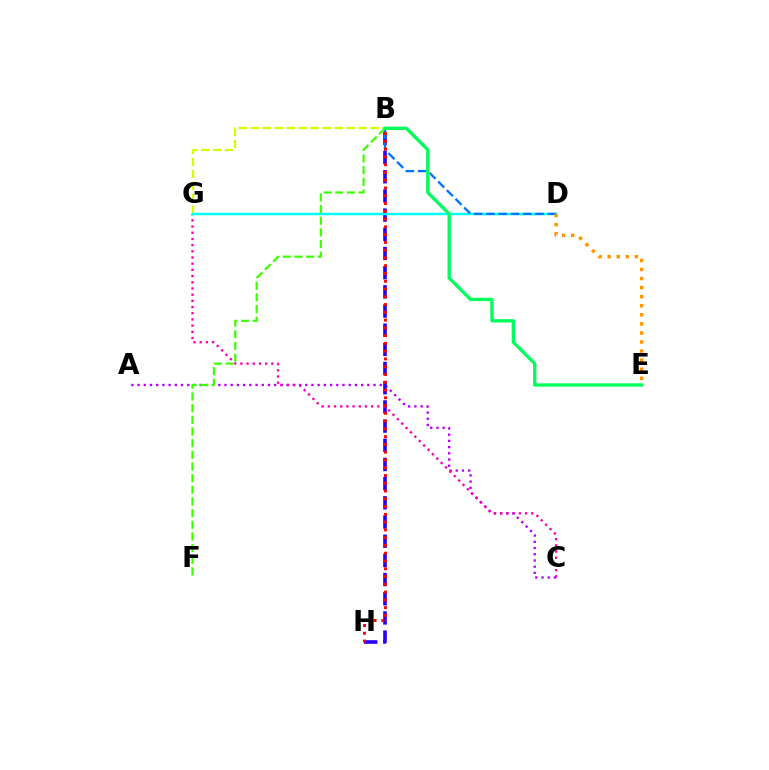{('A', 'C'): [{'color': '#b900ff', 'line_style': 'dotted', 'thickness': 1.69}], ('B', 'G'): [{'color': '#d1ff00', 'line_style': 'dashed', 'thickness': 1.63}], ('B', 'H'): [{'color': '#2500ff', 'line_style': 'dashed', 'thickness': 2.61}, {'color': '#ff0000', 'line_style': 'dotted', 'thickness': 2.11}], ('C', 'G'): [{'color': '#ff00ac', 'line_style': 'dotted', 'thickness': 1.68}], ('D', 'G'): [{'color': '#00fff6', 'line_style': 'solid', 'thickness': 1.78}], ('B', 'D'): [{'color': '#0074ff', 'line_style': 'dashed', 'thickness': 1.67}], ('B', 'F'): [{'color': '#3dff00', 'line_style': 'dashed', 'thickness': 1.58}], ('B', 'E'): [{'color': '#00ff5c', 'line_style': 'solid', 'thickness': 2.4}], ('D', 'E'): [{'color': '#ff9400', 'line_style': 'dotted', 'thickness': 2.46}]}